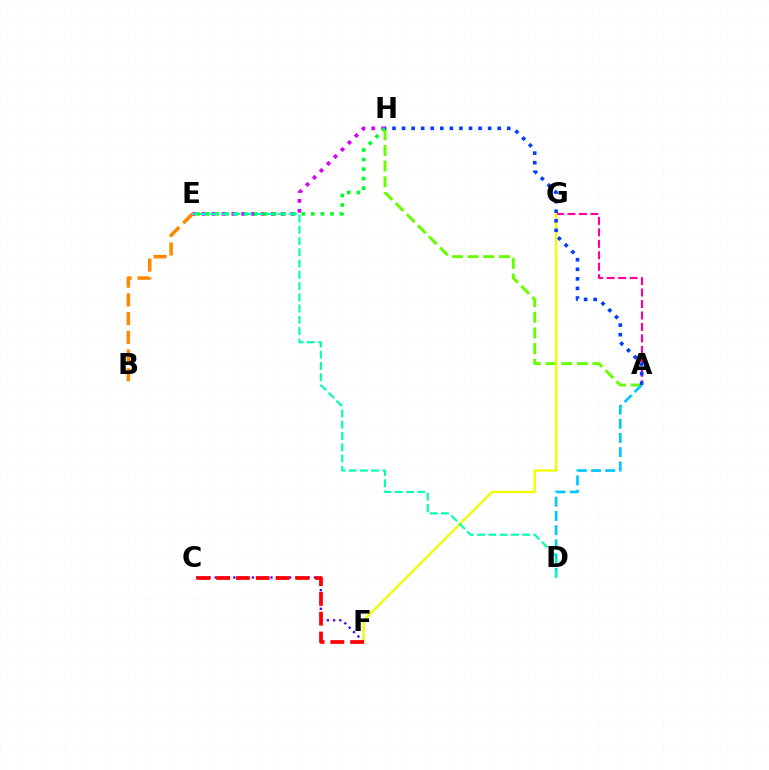{('E', 'H'): [{'color': '#d600ff', 'line_style': 'dotted', 'thickness': 2.69}, {'color': '#00ff27', 'line_style': 'dotted', 'thickness': 2.6}], ('A', 'G'): [{'color': '#ff00a0', 'line_style': 'dashed', 'thickness': 1.56}], ('A', 'H'): [{'color': '#66ff00', 'line_style': 'dashed', 'thickness': 2.13}, {'color': '#003fff', 'line_style': 'dotted', 'thickness': 2.6}], ('B', 'E'): [{'color': '#ff8800', 'line_style': 'dashed', 'thickness': 2.54}], ('C', 'F'): [{'color': '#4f00ff', 'line_style': 'dotted', 'thickness': 1.68}, {'color': '#ff0000', 'line_style': 'dashed', 'thickness': 2.69}], ('A', 'D'): [{'color': '#00c7ff', 'line_style': 'dashed', 'thickness': 1.93}], ('F', 'G'): [{'color': '#eeff00', 'line_style': 'solid', 'thickness': 1.7}], ('D', 'E'): [{'color': '#00ffaf', 'line_style': 'dashed', 'thickness': 1.53}]}